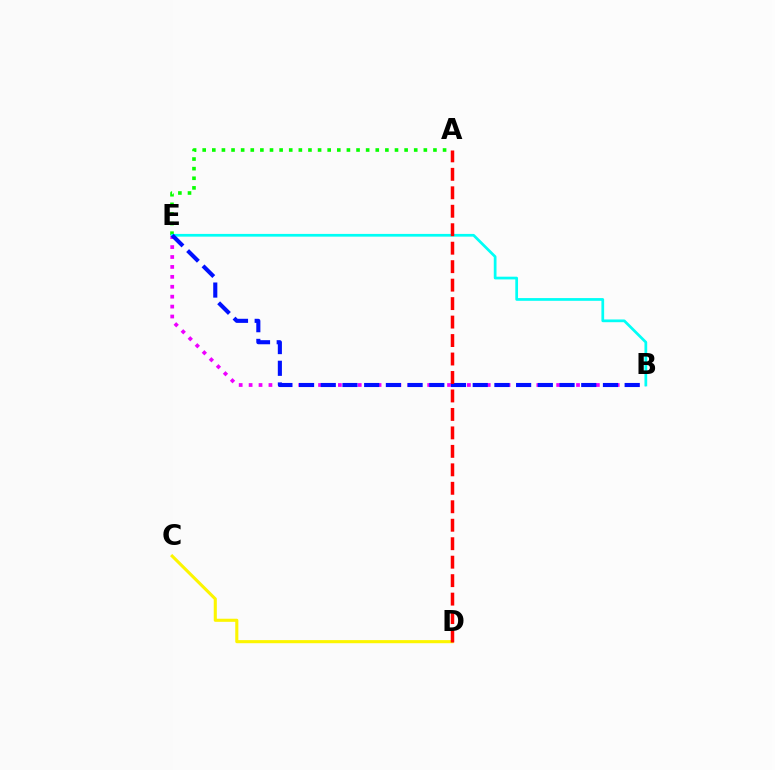{('A', 'E'): [{'color': '#08ff00', 'line_style': 'dotted', 'thickness': 2.61}], ('B', 'E'): [{'color': '#ee00ff', 'line_style': 'dotted', 'thickness': 2.7}, {'color': '#00fff6', 'line_style': 'solid', 'thickness': 1.96}, {'color': '#0010ff', 'line_style': 'dashed', 'thickness': 2.95}], ('C', 'D'): [{'color': '#fcf500', 'line_style': 'solid', 'thickness': 2.23}], ('A', 'D'): [{'color': '#ff0000', 'line_style': 'dashed', 'thickness': 2.51}]}